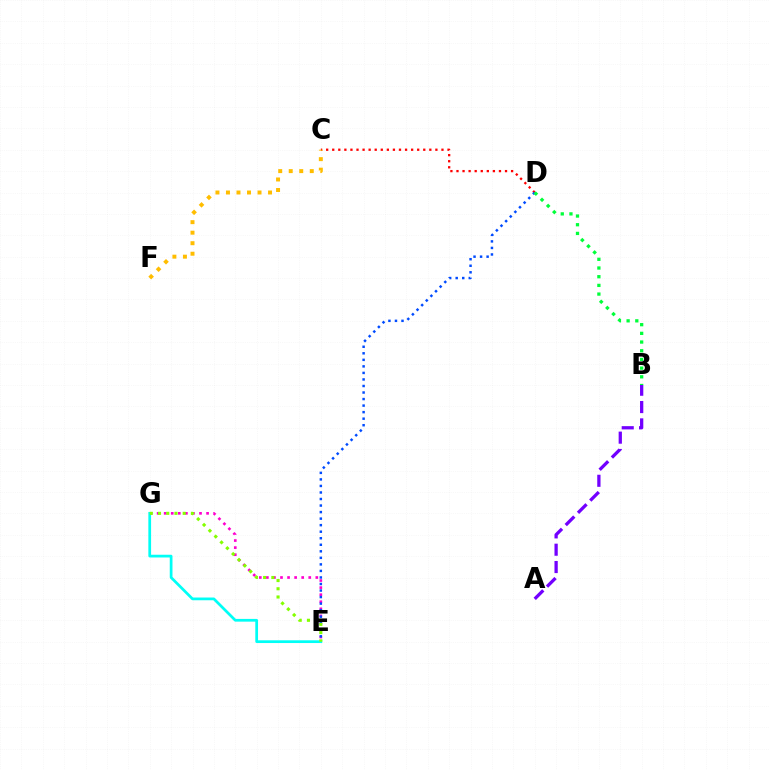{('E', 'G'): [{'color': '#ff00cf', 'line_style': 'dotted', 'thickness': 1.92}, {'color': '#00fff6', 'line_style': 'solid', 'thickness': 1.97}, {'color': '#84ff00', 'line_style': 'dotted', 'thickness': 2.24}], ('C', 'D'): [{'color': '#ff0000', 'line_style': 'dotted', 'thickness': 1.65}], ('D', 'E'): [{'color': '#004bff', 'line_style': 'dotted', 'thickness': 1.78}], ('C', 'F'): [{'color': '#ffbd00', 'line_style': 'dotted', 'thickness': 2.86}], ('A', 'B'): [{'color': '#7200ff', 'line_style': 'dashed', 'thickness': 2.35}], ('B', 'D'): [{'color': '#00ff39', 'line_style': 'dotted', 'thickness': 2.36}]}